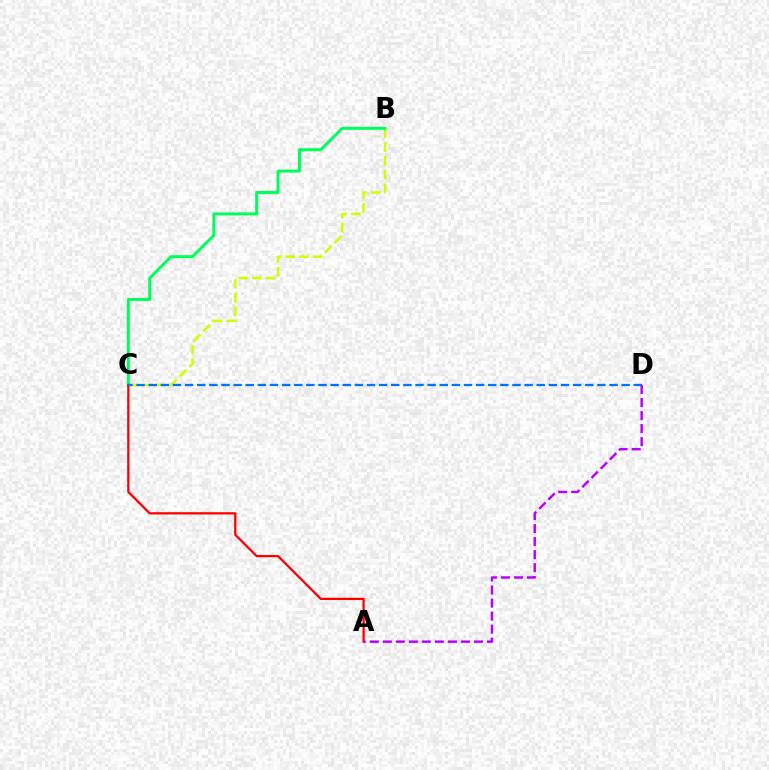{('B', 'C'): [{'color': '#d1ff00', 'line_style': 'dashed', 'thickness': 1.86}, {'color': '#00ff5c', 'line_style': 'solid', 'thickness': 2.16}], ('A', 'C'): [{'color': '#ff0000', 'line_style': 'solid', 'thickness': 1.64}], ('C', 'D'): [{'color': '#0074ff', 'line_style': 'dashed', 'thickness': 1.65}], ('A', 'D'): [{'color': '#b900ff', 'line_style': 'dashed', 'thickness': 1.77}]}